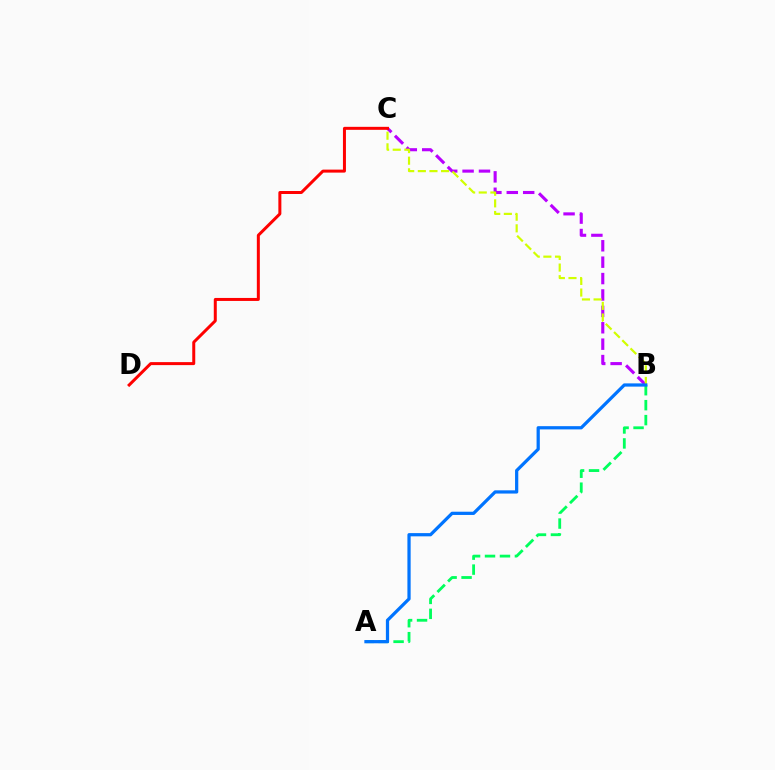{('B', 'C'): [{'color': '#b900ff', 'line_style': 'dashed', 'thickness': 2.23}, {'color': '#d1ff00', 'line_style': 'dashed', 'thickness': 1.58}], ('C', 'D'): [{'color': '#ff0000', 'line_style': 'solid', 'thickness': 2.16}], ('A', 'B'): [{'color': '#00ff5c', 'line_style': 'dashed', 'thickness': 2.03}, {'color': '#0074ff', 'line_style': 'solid', 'thickness': 2.33}]}